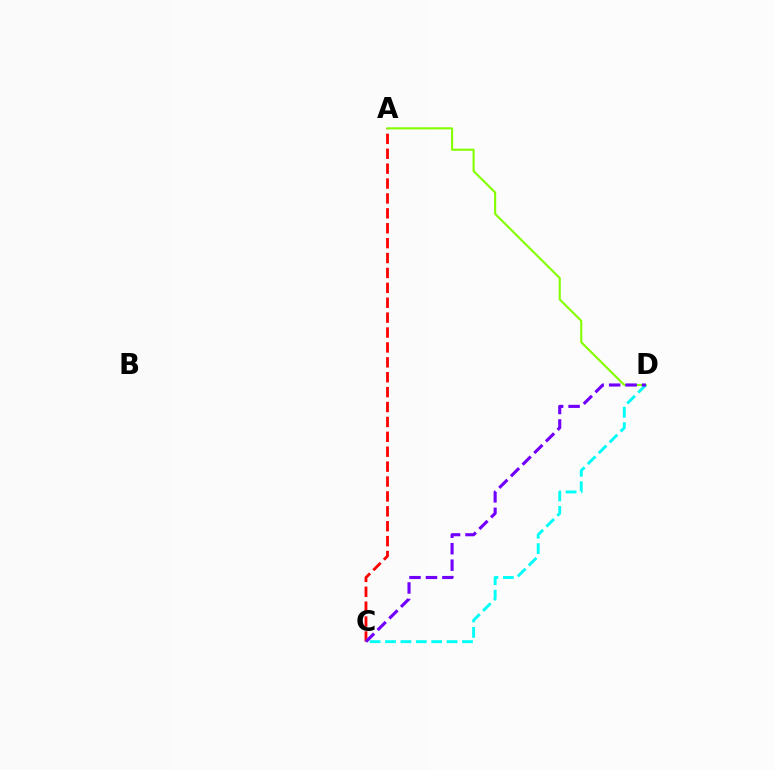{('A', 'C'): [{'color': '#ff0000', 'line_style': 'dashed', 'thickness': 2.02}], ('A', 'D'): [{'color': '#84ff00', 'line_style': 'solid', 'thickness': 1.53}], ('C', 'D'): [{'color': '#00fff6', 'line_style': 'dashed', 'thickness': 2.09}, {'color': '#7200ff', 'line_style': 'dashed', 'thickness': 2.24}]}